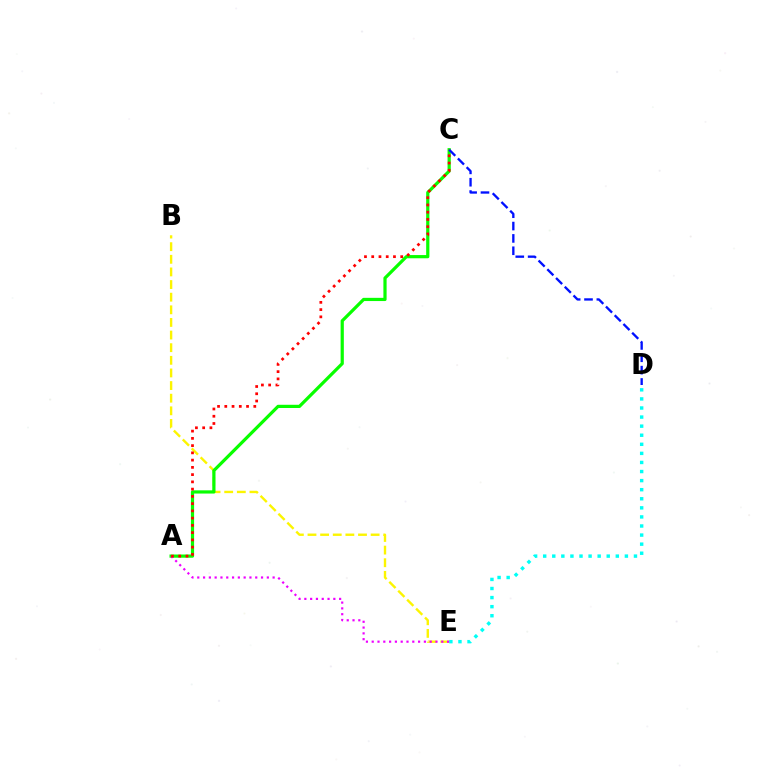{('B', 'E'): [{'color': '#fcf500', 'line_style': 'dashed', 'thickness': 1.72}], ('D', 'E'): [{'color': '#00fff6', 'line_style': 'dotted', 'thickness': 2.47}], ('A', 'C'): [{'color': '#08ff00', 'line_style': 'solid', 'thickness': 2.31}, {'color': '#ff0000', 'line_style': 'dotted', 'thickness': 1.97}], ('A', 'E'): [{'color': '#ee00ff', 'line_style': 'dotted', 'thickness': 1.57}], ('C', 'D'): [{'color': '#0010ff', 'line_style': 'dashed', 'thickness': 1.68}]}